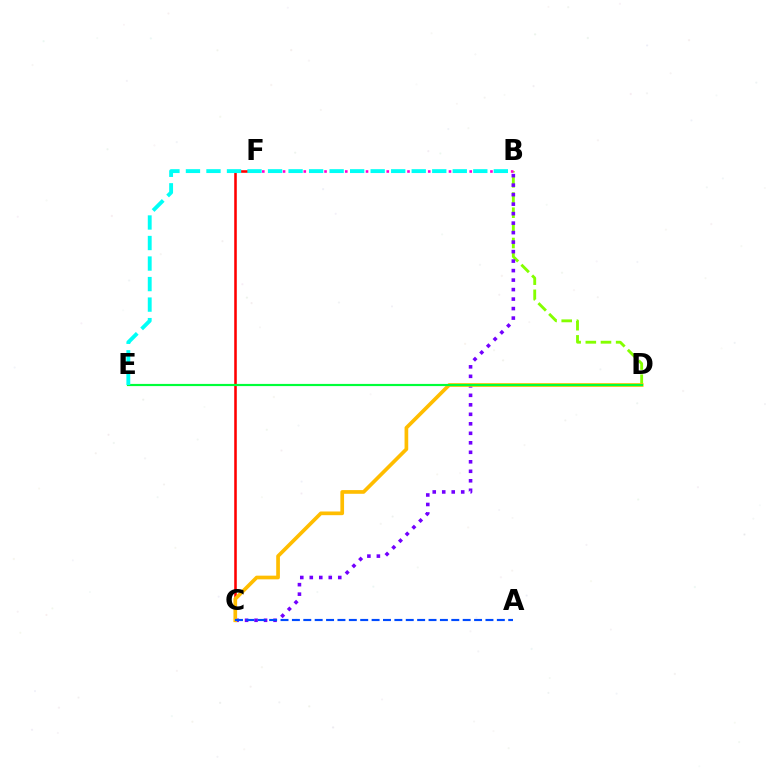{('B', 'D'): [{'color': '#84ff00', 'line_style': 'dashed', 'thickness': 2.06}], ('B', 'F'): [{'color': '#ff00cf', 'line_style': 'dotted', 'thickness': 1.88}], ('B', 'C'): [{'color': '#7200ff', 'line_style': 'dotted', 'thickness': 2.58}], ('C', 'F'): [{'color': '#ff0000', 'line_style': 'solid', 'thickness': 1.85}], ('C', 'D'): [{'color': '#ffbd00', 'line_style': 'solid', 'thickness': 2.65}], ('D', 'E'): [{'color': '#00ff39', 'line_style': 'solid', 'thickness': 1.57}], ('B', 'E'): [{'color': '#00fff6', 'line_style': 'dashed', 'thickness': 2.79}], ('A', 'C'): [{'color': '#004bff', 'line_style': 'dashed', 'thickness': 1.55}]}